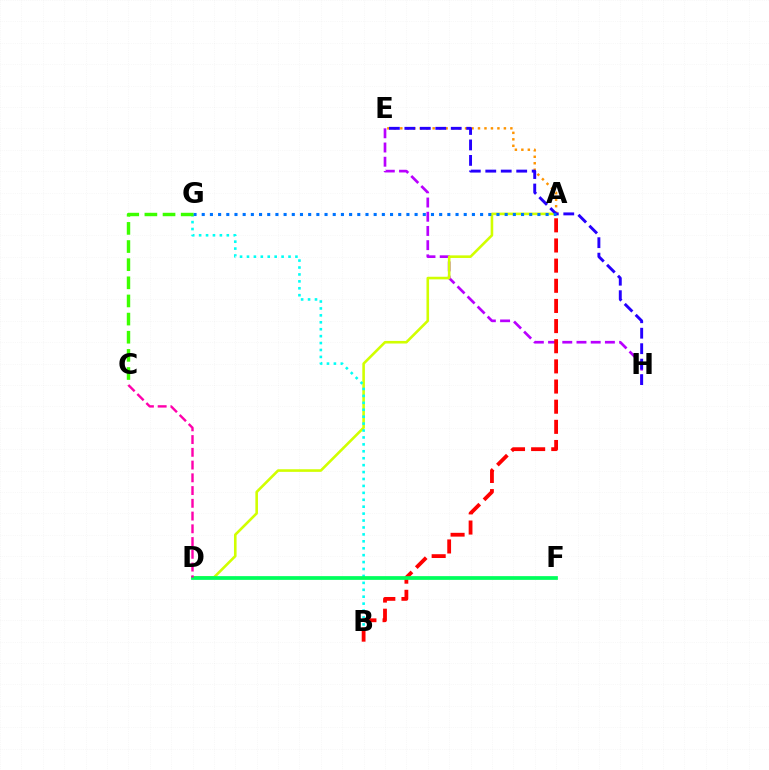{('E', 'H'): [{'color': '#b900ff', 'line_style': 'dashed', 'thickness': 1.93}, {'color': '#2500ff', 'line_style': 'dashed', 'thickness': 2.1}], ('A', 'D'): [{'color': '#d1ff00', 'line_style': 'solid', 'thickness': 1.87}], ('B', 'G'): [{'color': '#00fff6', 'line_style': 'dotted', 'thickness': 1.88}], ('A', 'E'): [{'color': '#ff9400', 'line_style': 'dotted', 'thickness': 1.76}], ('A', 'G'): [{'color': '#0074ff', 'line_style': 'dotted', 'thickness': 2.22}], ('C', 'G'): [{'color': '#3dff00', 'line_style': 'dashed', 'thickness': 2.46}], ('A', 'B'): [{'color': '#ff0000', 'line_style': 'dashed', 'thickness': 2.74}], ('D', 'F'): [{'color': '#00ff5c', 'line_style': 'solid', 'thickness': 2.69}], ('C', 'D'): [{'color': '#ff00ac', 'line_style': 'dashed', 'thickness': 1.73}]}